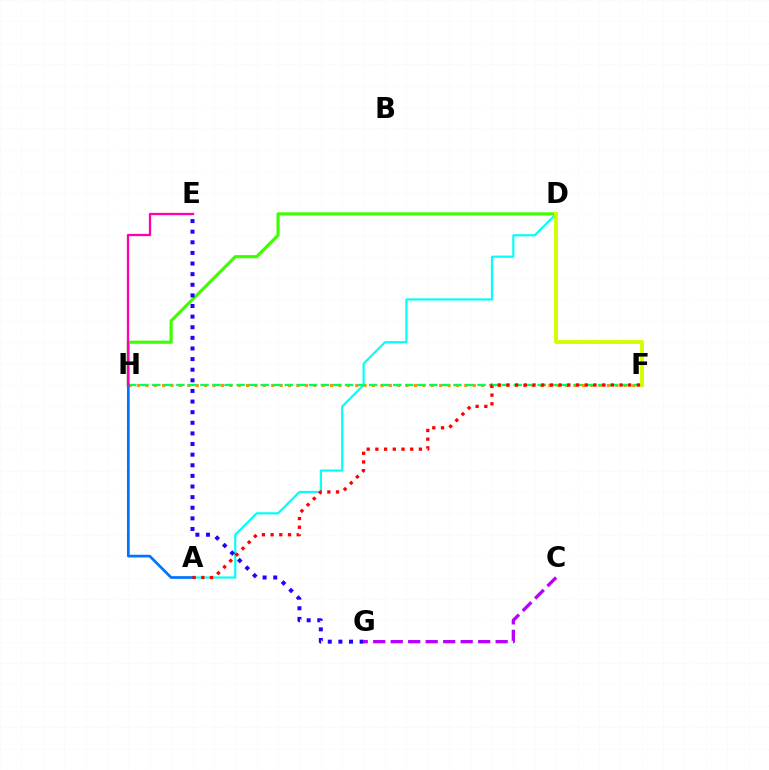{('C', 'G'): [{'color': '#b900ff', 'line_style': 'dashed', 'thickness': 2.38}], ('A', 'D'): [{'color': '#00fff6', 'line_style': 'solid', 'thickness': 1.56}], ('F', 'H'): [{'color': '#ff9400', 'line_style': 'dotted', 'thickness': 2.28}, {'color': '#00ff5c', 'line_style': 'dashed', 'thickness': 1.64}], ('D', 'H'): [{'color': '#3dff00', 'line_style': 'solid', 'thickness': 2.25}], ('E', 'G'): [{'color': '#2500ff', 'line_style': 'dotted', 'thickness': 2.88}], ('A', 'H'): [{'color': '#0074ff', 'line_style': 'solid', 'thickness': 1.96}], ('D', 'F'): [{'color': '#d1ff00', 'line_style': 'solid', 'thickness': 2.77}], ('E', 'H'): [{'color': '#ff00ac', 'line_style': 'solid', 'thickness': 1.66}], ('A', 'F'): [{'color': '#ff0000', 'line_style': 'dotted', 'thickness': 2.36}]}